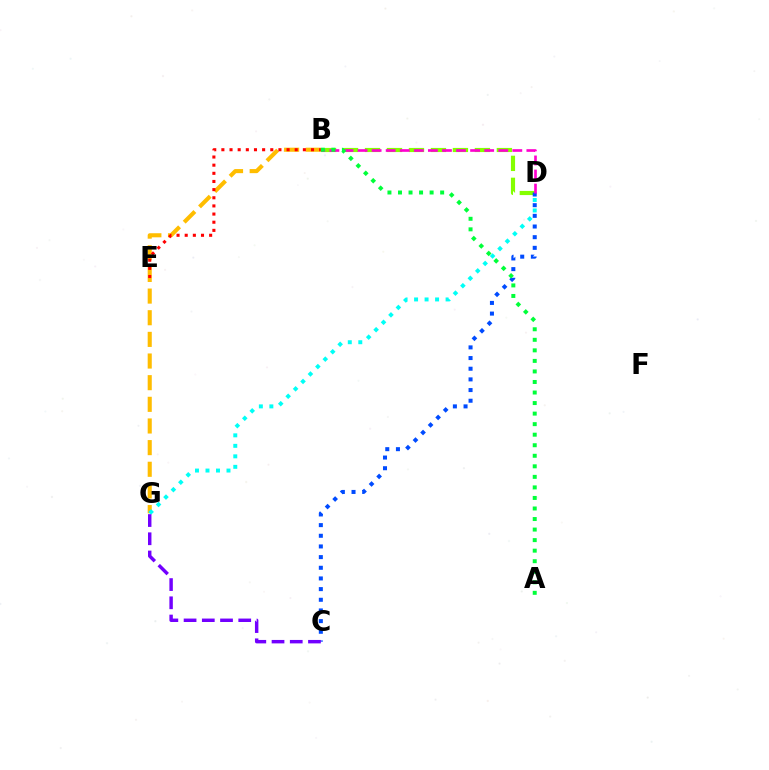{('B', 'D'): [{'color': '#84ff00', 'line_style': 'dashed', 'thickness': 2.99}, {'color': '#ff00cf', 'line_style': 'dashed', 'thickness': 1.91}], ('B', 'G'): [{'color': '#ffbd00', 'line_style': 'dashed', 'thickness': 2.94}], ('B', 'E'): [{'color': '#ff0000', 'line_style': 'dotted', 'thickness': 2.21}], ('D', 'G'): [{'color': '#00fff6', 'line_style': 'dotted', 'thickness': 2.85}], ('C', 'D'): [{'color': '#004bff', 'line_style': 'dotted', 'thickness': 2.9}], ('C', 'G'): [{'color': '#7200ff', 'line_style': 'dashed', 'thickness': 2.48}], ('A', 'B'): [{'color': '#00ff39', 'line_style': 'dotted', 'thickness': 2.86}]}